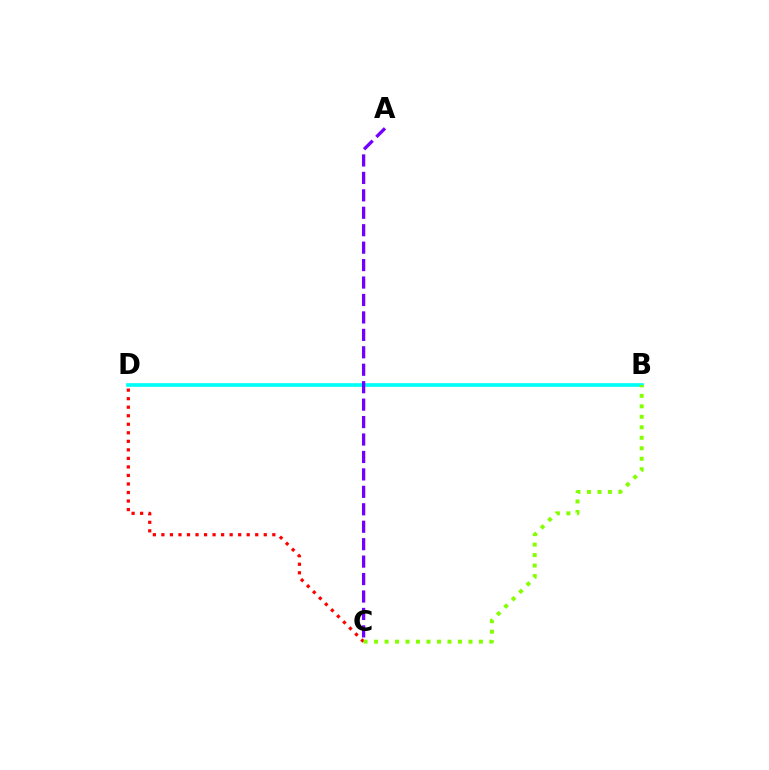{('B', 'D'): [{'color': '#00fff6', 'line_style': 'solid', 'thickness': 2.62}], ('C', 'D'): [{'color': '#ff0000', 'line_style': 'dotted', 'thickness': 2.32}], ('A', 'C'): [{'color': '#7200ff', 'line_style': 'dashed', 'thickness': 2.37}], ('B', 'C'): [{'color': '#84ff00', 'line_style': 'dotted', 'thickness': 2.85}]}